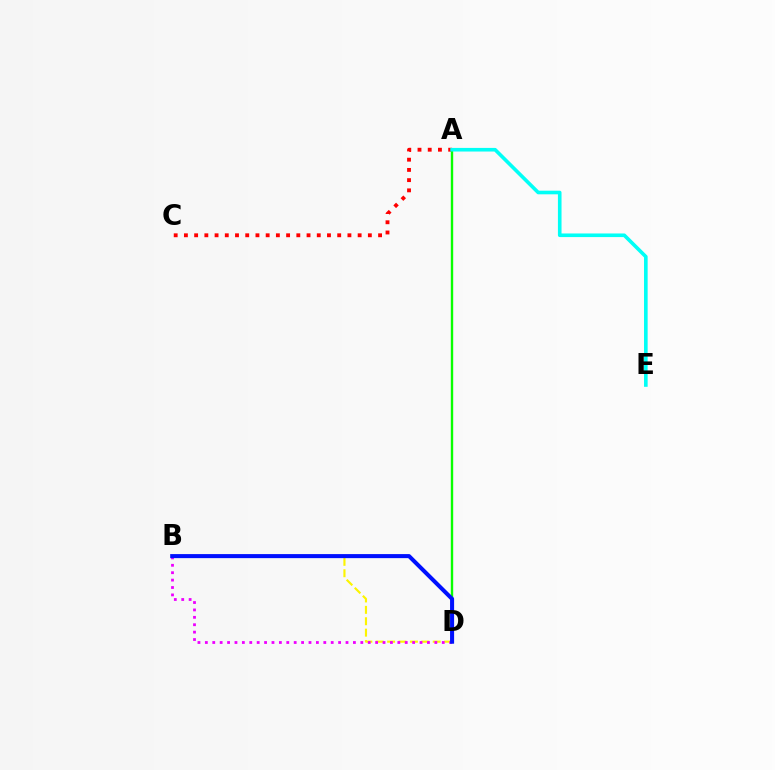{('A', 'C'): [{'color': '#ff0000', 'line_style': 'dotted', 'thickness': 2.78}], ('B', 'D'): [{'color': '#fcf500', 'line_style': 'dashed', 'thickness': 1.55}, {'color': '#ee00ff', 'line_style': 'dotted', 'thickness': 2.01}, {'color': '#0010ff', 'line_style': 'solid', 'thickness': 2.91}], ('A', 'D'): [{'color': '#08ff00', 'line_style': 'solid', 'thickness': 1.72}], ('A', 'E'): [{'color': '#00fff6', 'line_style': 'solid', 'thickness': 2.6}]}